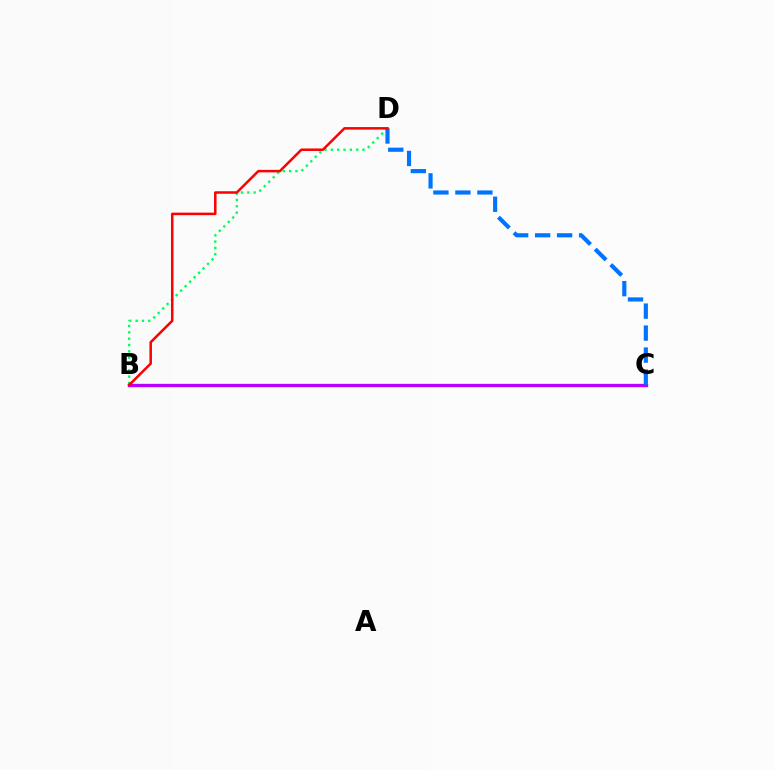{('B', 'D'): [{'color': '#00ff5c', 'line_style': 'dotted', 'thickness': 1.72}, {'color': '#ff0000', 'line_style': 'solid', 'thickness': 1.81}], ('B', 'C'): [{'color': '#d1ff00', 'line_style': 'dashed', 'thickness': 1.91}, {'color': '#b900ff', 'line_style': 'solid', 'thickness': 2.39}], ('C', 'D'): [{'color': '#0074ff', 'line_style': 'dashed', 'thickness': 2.99}]}